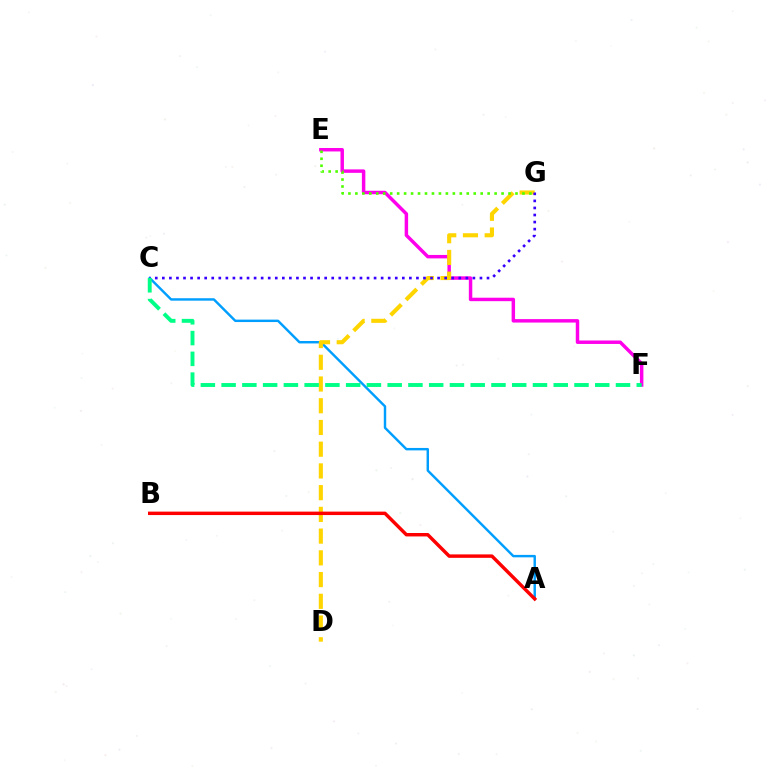{('E', 'F'): [{'color': '#ff00ed', 'line_style': 'solid', 'thickness': 2.49}], ('A', 'C'): [{'color': '#009eff', 'line_style': 'solid', 'thickness': 1.75}], ('D', 'G'): [{'color': '#ffd500', 'line_style': 'dashed', 'thickness': 2.95}], ('C', 'G'): [{'color': '#3700ff', 'line_style': 'dotted', 'thickness': 1.92}], ('E', 'G'): [{'color': '#4fff00', 'line_style': 'dotted', 'thickness': 1.89}], ('C', 'F'): [{'color': '#00ff86', 'line_style': 'dashed', 'thickness': 2.82}], ('A', 'B'): [{'color': '#ff0000', 'line_style': 'solid', 'thickness': 2.48}]}